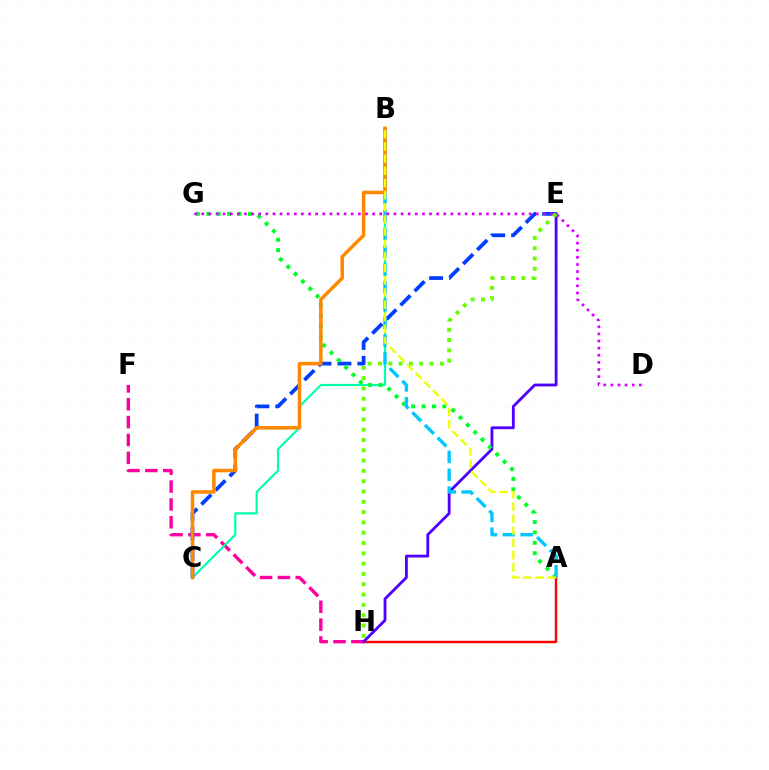{('F', 'H'): [{'color': '#ff00a0', 'line_style': 'dashed', 'thickness': 2.43}], ('B', 'C'): [{'color': '#00ffaf', 'line_style': 'solid', 'thickness': 1.57}, {'color': '#ff8800', 'line_style': 'solid', 'thickness': 2.54}], ('C', 'E'): [{'color': '#003fff', 'line_style': 'dashed', 'thickness': 2.71}], ('A', 'H'): [{'color': '#ff0000', 'line_style': 'solid', 'thickness': 1.74}], ('E', 'H'): [{'color': '#4f00ff', 'line_style': 'solid', 'thickness': 2.03}, {'color': '#66ff00', 'line_style': 'dotted', 'thickness': 2.8}], ('A', 'G'): [{'color': '#00ff27', 'line_style': 'dotted', 'thickness': 2.82}], ('A', 'B'): [{'color': '#00c7ff', 'line_style': 'dashed', 'thickness': 2.42}, {'color': '#eeff00', 'line_style': 'dashed', 'thickness': 1.65}], ('D', 'G'): [{'color': '#d600ff', 'line_style': 'dotted', 'thickness': 1.93}]}